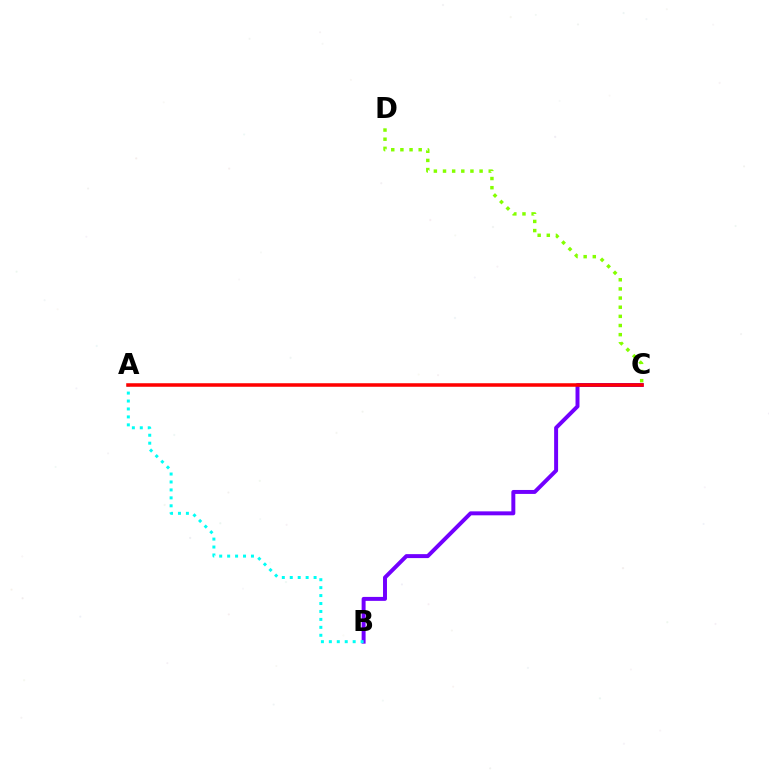{('B', 'C'): [{'color': '#7200ff', 'line_style': 'solid', 'thickness': 2.85}], ('A', 'B'): [{'color': '#00fff6', 'line_style': 'dotted', 'thickness': 2.16}], ('C', 'D'): [{'color': '#84ff00', 'line_style': 'dotted', 'thickness': 2.48}], ('A', 'C'): [{'color': '#ff0000', 'line_style': 'solid', 'thickness': 2.54}]}